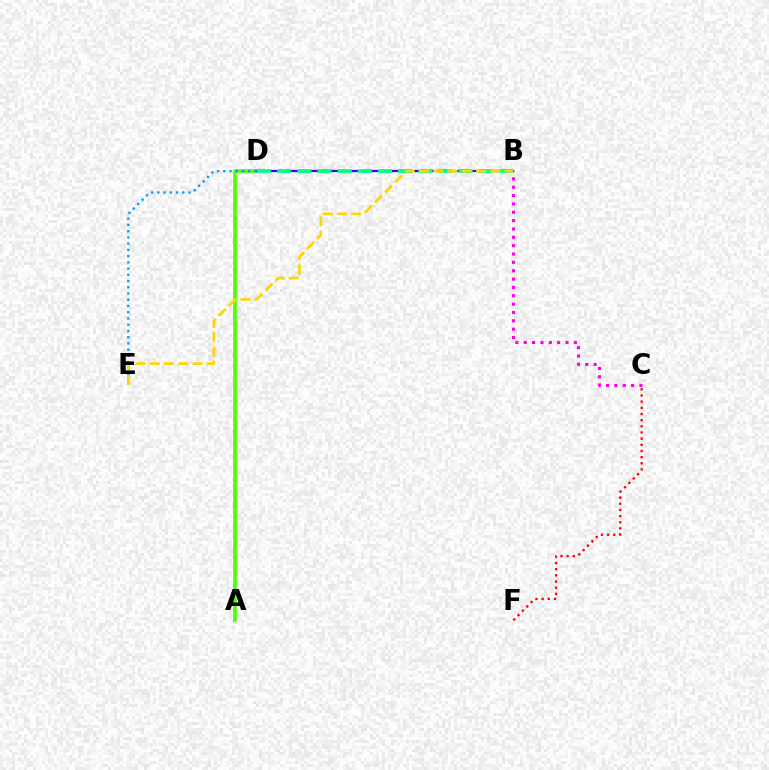{('B', 'C'): [{'color': '#ff00ed', 'line_style': 'dotted', 'thickness': 2.27}], ('A', 'D'): [{'color': '#4fff00', 'line_style': 'solid', 'thickness': 2.6}], ('B', 'D'): [{'color': '#3700ff', 'line_style': 'solid', 'thickness': 1.58}, {'color': '#00ff86', 'line_style': 'dashed', 'thickness': 2.74}], ('D', 'E'): [{'color': '#009eff', 'line_style': 'dotted', 'thickness': 1.69}], ('C', 'F'): [{'color': '#ff0000', 'line_style': 'dotted', 'thickness': 1.67}], ('B', 'E'): [{'color': '#ffd500', 'line_style': 'dashed', 'thickness': 1.94}]}